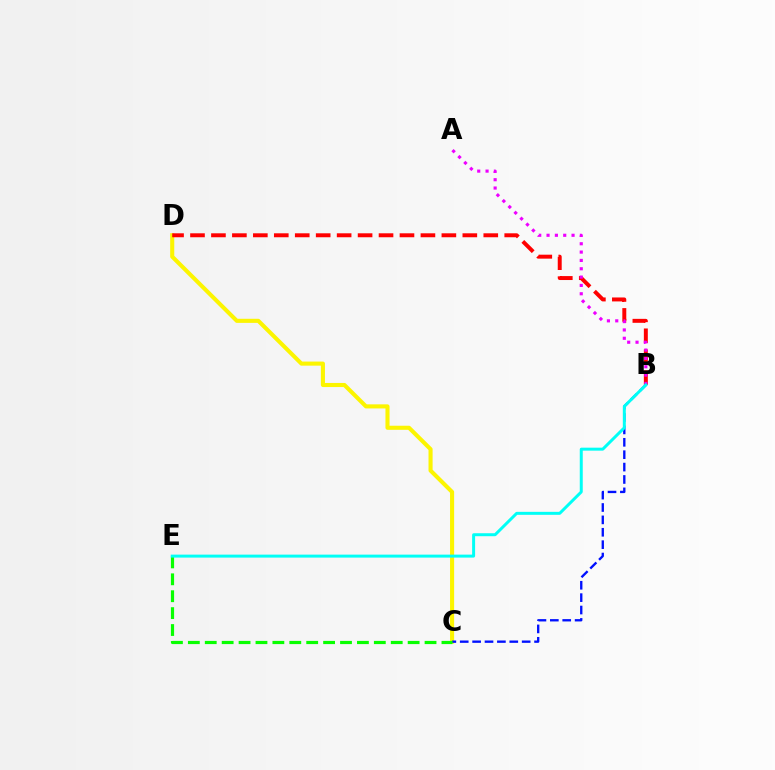{('C', 'D'): [{'color': '#fcf500', 'line_style': 'solid', 'thickness': 2.94}], ('B', 'D'): [{'color': '#ff0000', 'line_style': 'dashed', 'thickness': 2.85}], ('B', 'C'): [{'color': '#0010ff', 'line_style': 'dashed', 'thickness': 1.68}], ('C', 'E'): [{'color': '#08ff00', 'line_style': 'dashed', 'thickness': 2.3}], ('A', 'B'): [{'color': '#ee00ff', 'line_style': 'dotted', 'thickness': 2.26}], ('B', 'E'): [{'color': '#00fff6', 'line_style': 'solid', 'thickness': 2.14}]}